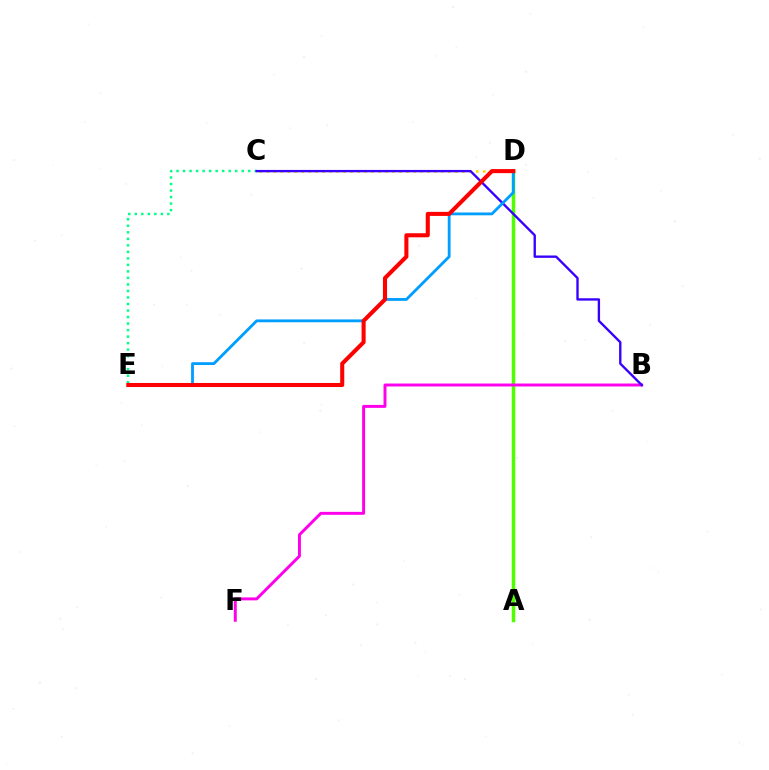{('A', 'D'): [{'color': '#4fff00', 'line_style': 'solid', 'thickness': 2.51}], ('B', 'F'): [{'color': '#ff00ed', 'line_style': 'solid', 'thickness': 2.13}], ('C', 'D'): [{'color': '#ffd500', 'line_style': 'dotted', 'thickness': 1.9}], ('C', 'E'): [{'color': '#00ff86', 'line_style': 'dotted', 'thickness': 1.77}], ('B', 'C'): [{'color': '#3700ff', 'line_style': 'solid', 'thickness': 1.7}], ('D', 'E'): [{'color': '#009eff', 'line_style': 'solid', 'thickness': 2.03}, {'color': '#ff0000', 'line_style': 'solid', 'thickness': 2.93}]}